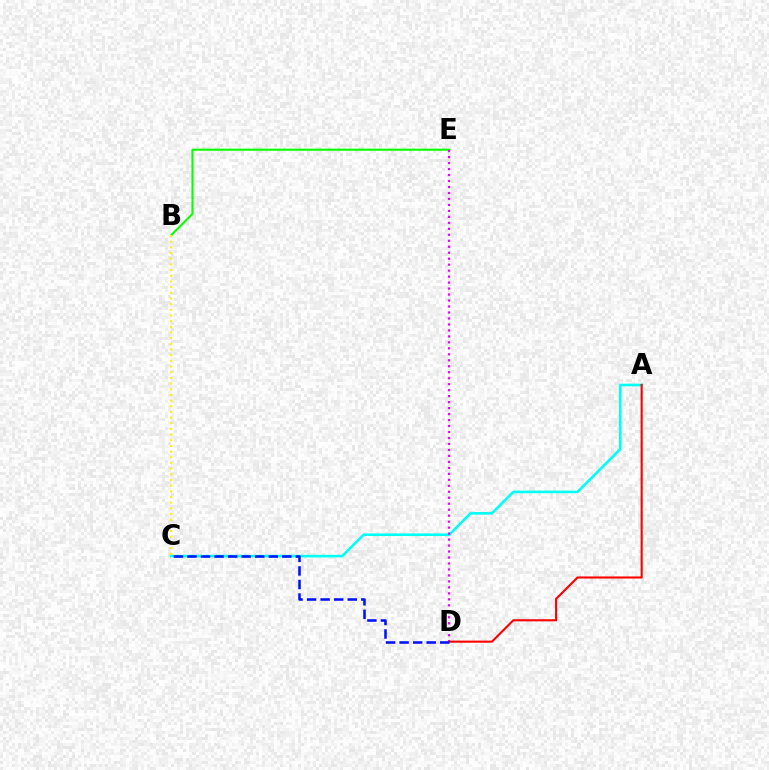{('B', 'E'): [{'color': '#08ff00', 'line_style': 'solid', 'thickness': 1.5}], ('B', 'C'): [{'color': '#fcf500', 'line_style': 'dotted', 'thickness': 1.54}], ('A', 'C'): [{'color': '#00fff6', 'line_style': 'solid', 'thickness': 1.88}], ('D', 'E'): [{'color': '#ee00ff', 'line_style': 'dotted', 'thickness': 1.62}], ('A', 'D'): [{'color': '#ff0000', 'line_style': 'solid', 'thickness': 1.52}], ('C', 'D'): [{'color': '#0010ff', 'line_style': 'dashed', 'thickness': 1.84}]}